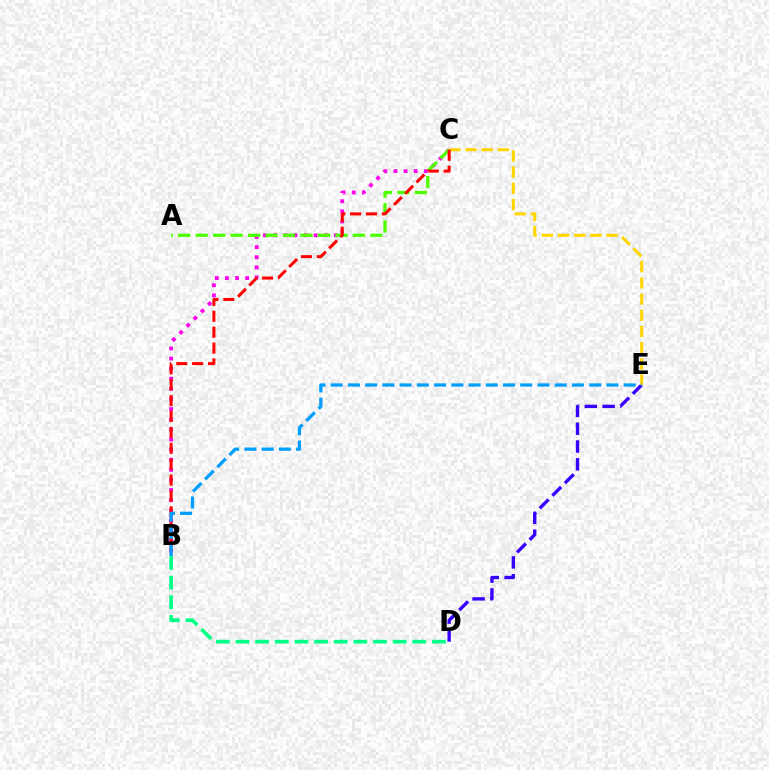{('D', 'E'): [{'color': '#3700ff', 'line_style': 'dashed', 'thickness': 2.42}], ('C', 'E'): [{'color': '#ffd500', 'line_style': 'dashed', 'thickness': 2.2}], ('B', 'C'): [{'color': '#ff00ed', 'line_style': 'dotted', 'thickness': 2.75}, {'color': '#ff0000', 'line_style': 'dashed', 'thickness': 2.16}], ('A', 'C'): [{'color': '#4fff00', 'line_style': 'dashed', 'thickness': 2.37}], ('B', 'D'): [{'color': '#00ff86', 'line_style': 'dashed', 'thickness': 2.67}], ('B', 'E'): [{'color': '#009eff', 'line_style': 'dashed', 'thickness': 2.34}]}